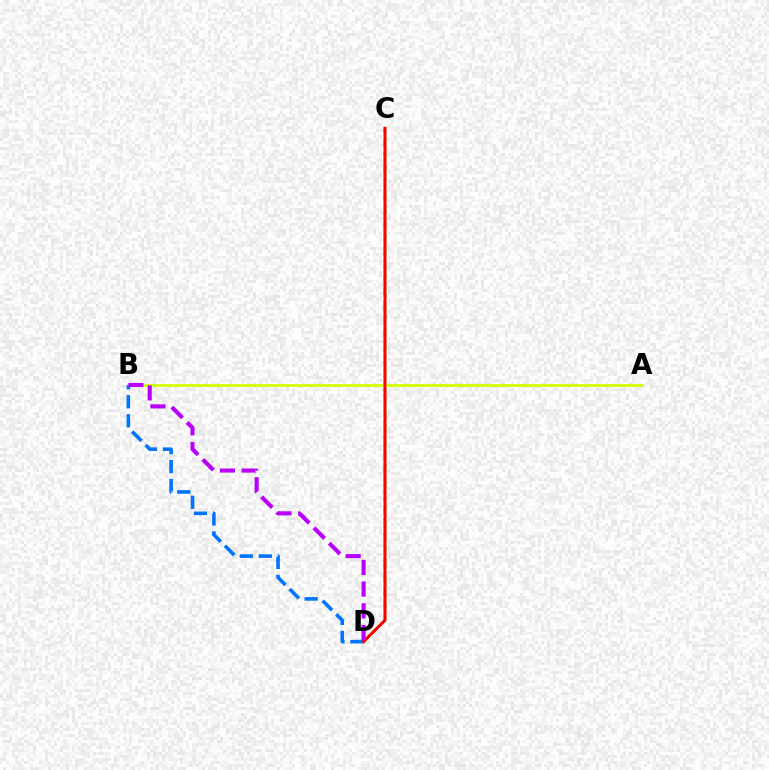{('C', 'D'): [{'color': '#00ff5c', 'line_style': 'dashed', 'thickness': 1.85}, {'color': '#ff0000', 'line_style': 'solid', 'thickness': 2.16}], ('A', 'B'): [{'color': '#d1ff00', 'line_style': 'solid', 'thickness': 1.98}], ('B', 'D'): [{'color': '#0074ff', 'line_style': 'dashed', 'thickness': 2.58}, {'color': '#b900ff', 'line_style': 'dashed', 'thickness': 2.95}]}